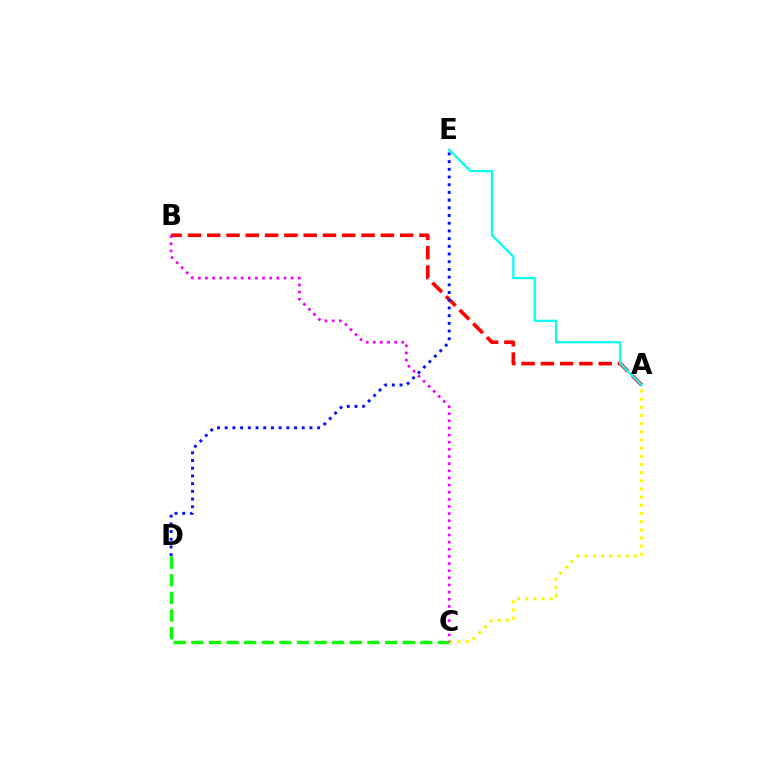{('A', 'C'): [{'color': '#fcf500', 'line_style': 'dotted', 'thickness': 2.22}], ('A', 'B'): [{'color': '#ff0000', 'line_style': 'dashed', 'thickness': 2.62}], ('C', 'D'): [{'color': '#08ff00', 'line_style': 'dashed', 'thickness': 2.39}], ('D', 'E'): [{'color': '#0010ff', 'line_style': 'dotted', 'thickness': 2.09}], ('B', 'C'): [{'color': '#ee00ff', 'line_style': 'dotted', 'thickness': 1.94}], ('A', 'E'): [{'color': '#00fff6', 'line_style': 'solid', 'thickness': 1.59}]}